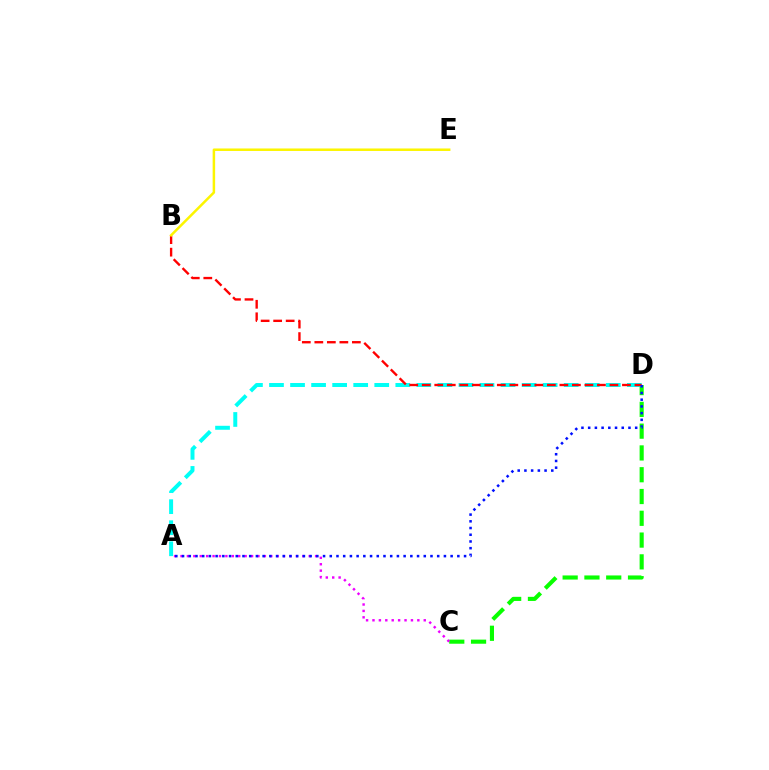{('C', 'D'): [{'color': '#08ff00', 'line_style': 'dashed', 'thickness': 2.96}], ('A', 'C'): [{'color': '#ee00ff', 'line_style': 'dotted', 'thickness': 1.74}], ('A', 'D'): [{'color': '#00fff6', 'line_style': 'dashed', 'thickness': 2.86}, {'color': '#0010ff', 'line_style': 'dotted', 'thickness': 1.82}], ('B', 'D'): [{'color': '#ff0000', 'line_style': 'dashed', 'thickness': 1.7}], ('B', 'E'): [{'color': '#fcf500', 'line_style': 'solid', 'thickness': 1.8}]}